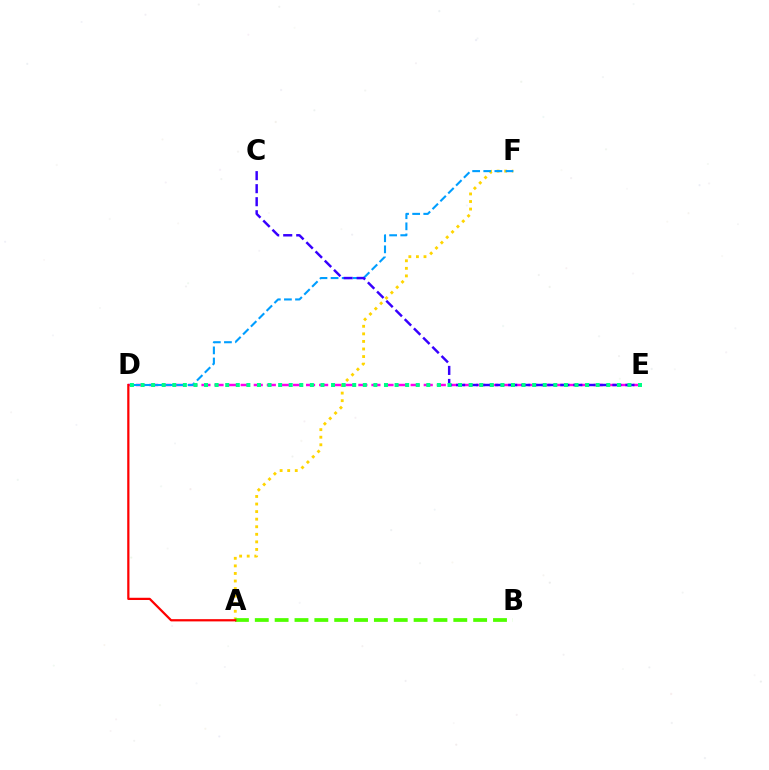{('A', 'F'): [{'color': '#ffd500', 'line_style': 'dotted', 'thickness': 2.06}], ('D', 'E'): [{'color': '#ff00ed', 'line_style': 'dashed', 'thickness': 1.78}, {'color': '#00ff86', 'line_style': 'dotted', 'thickness': 2.88}], ('A', 'B'): [{'color': '#4fff00', 'line_style': 'dashed', 'thickness': 2.7}], ('D', 'F'): [{'color': '#009eff', 'line_style': 'dashed', 'thickness': 1.51}], ('C', 'E'): [{'color': '#3700ff', 'line_style': 'dashed', 'thickness': 1.77}], ('A', 'D'): [{'color': '#ff0000', 'line_style': 'solid', 'thickness': 1.61}]}